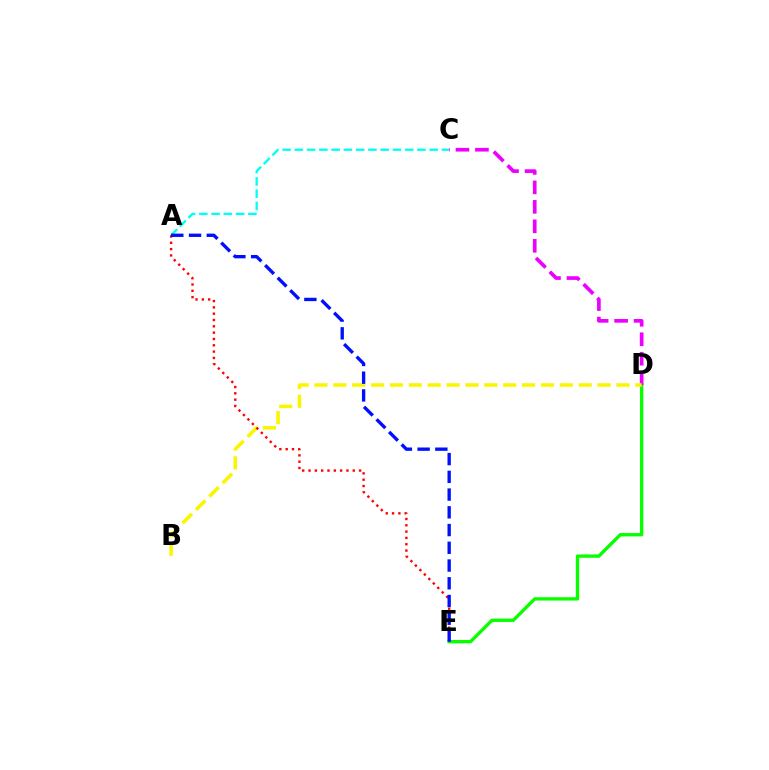{('D', 'E'): [{'color': '#08ff00', 'line_style': 'solid', 'thickness': 2.41}], ('A', 'C'): [{'color': '#00fff6', 'line_style': 'dashed', 'thickness': 1.67}], ('C', 'D'): [{'color': '#ee00ff', 'line_style': 'dashed', 'thickness': 2.65}], ('B', 'D'): [{'color': '#fcf500', 'line_style': 'dashed', 'thickness': 2.56}], ('A', 'E'): [{'color': '#ff0000', 'line_style': 'dotted', 'thickness': 1.72}, {'color': '#0010ff', 'line_style': 'dashed', 'thickness': 2.41}]}